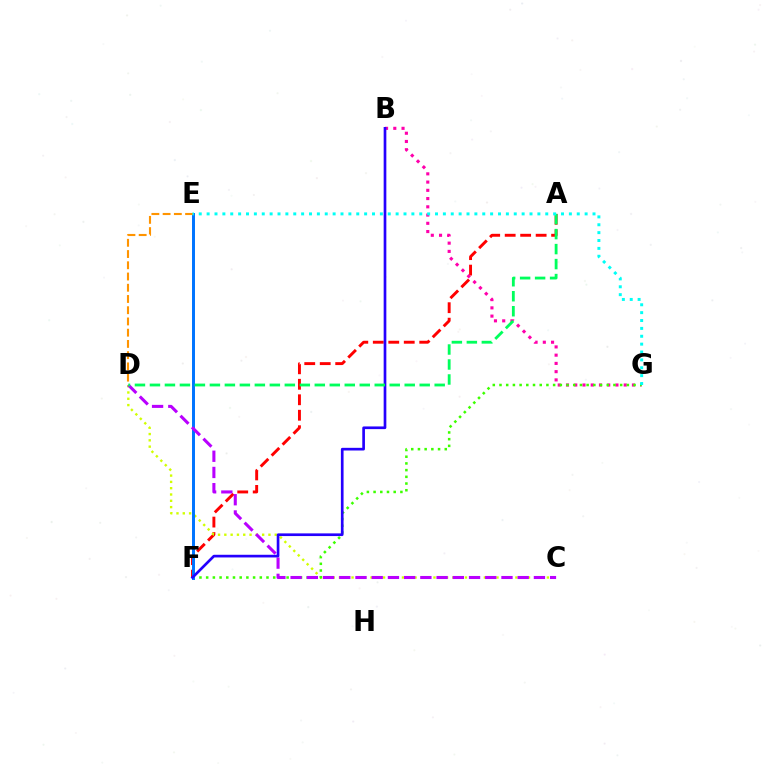{('A', 'F'): [{'color': '#ff0000', 'line_style': 'dashed', 'thickness': 2.1}], ('B', 'G'): [{'color': '#ff00ac', 'line_style': 'dotted', 'thickness': 2.24}], ('C', 'D'): [{'color': '#d1ff00', 'line_style': 'dotted', 'thickness': 1.71}, {'color': '#b900ff', 'line_style': 'dashed', 'thickness': 2.2}], ('F', 'G'): [{'color': '#3dff00', 'line_style': 'dotted', 'thickness': 1.82}], ('E', 'F'): [{'color': '#0074ff', 'line_style': 'solid', 'thickness': 2.14}], ('B', 'F'): [{'color': '#2500ff', 'line_style': 'solid', 'thickness': 1.93}], ('D', 'E'): [{'color': '#ff9400', 'line_style': 'dashed', 'thickness': 1.53}], ('A', 'D'): [{'color': '#00ff5c', 'line_style': 'dashed', 'thickness': 2.04}], ('E', 'G'): [{'color': '#00fff6', 'line_style': 'dotted', 'thickness': 2.14}]}